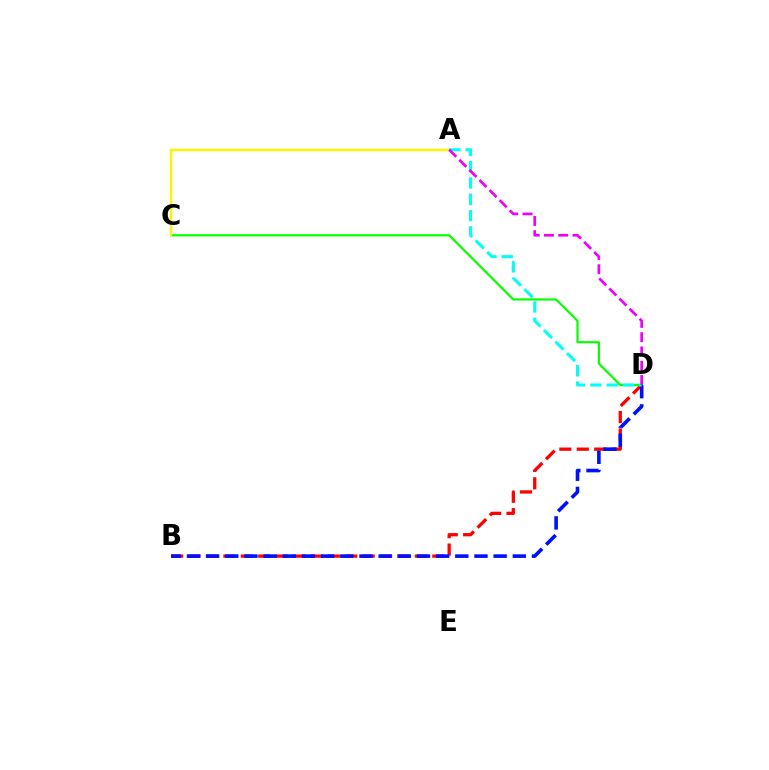{('B', 'D'): [{'color': '#ff0000', 'line_style': 'dashed', 'thickness': 2.37}, {'color': '#0010ff', 'line_style': 'dashed', 'thickness': 2.6}], ('C', 'D'): [{'color': '#08ff00', 'line_style': 'solid', 'thickness': 1.59}], ('A', 'C'): [{'color': '#fcf500', 'line_style': 'solid', 'thickness': 1.8}], ('A', 'D'): [{'color': '#00fff6', 'line_style': 'dashed', 'thickness': 2.22}, {'color': '#ee00ff', 'line_style': 'dashed', 'thickness': 1.94}]}